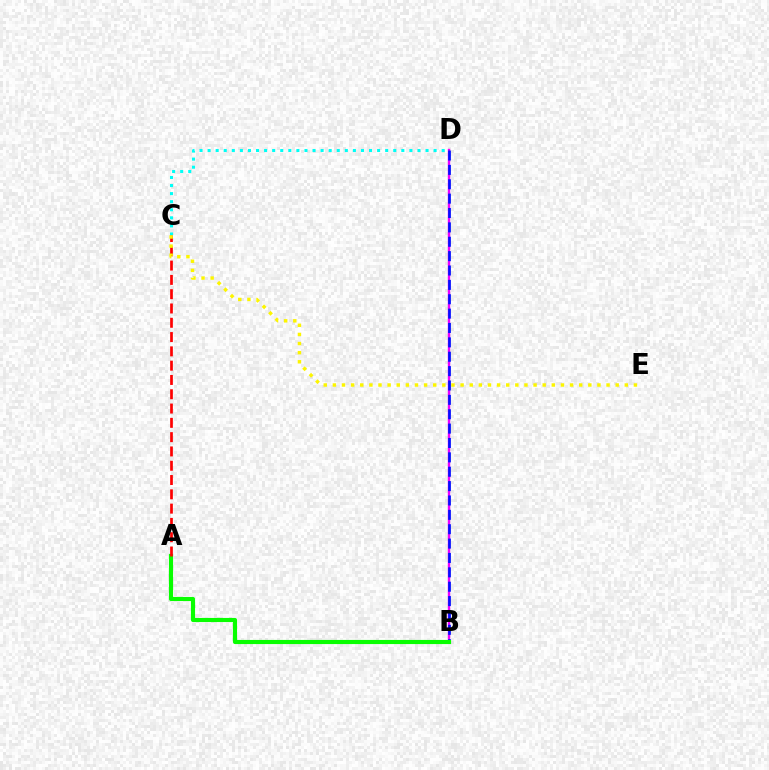{('C', 'D'): [{'color': '#00fff6', 'line_style': 'dotted', 'thickness': 2.19}], ('B', 'D'): [{'color': '#ee00ff', 'line_style': 'solid', 'thickness': 1.72}, {'color': '#0010ff', 'line_style': 'dashed', 'thickness': 1.95}], ('A', 'B'): [{'color': '#08ff00', 'line_style': 'solid', 'thickness': 2.98}], ('A', 'C'): [{'color': '#ff0000', 'line_style': 'dashed', 'thickness': 1.94}], ('C', 'E'): [{'color': '#fcf500', 'line_style': 'dotted', 'thickness': 2.48}]}